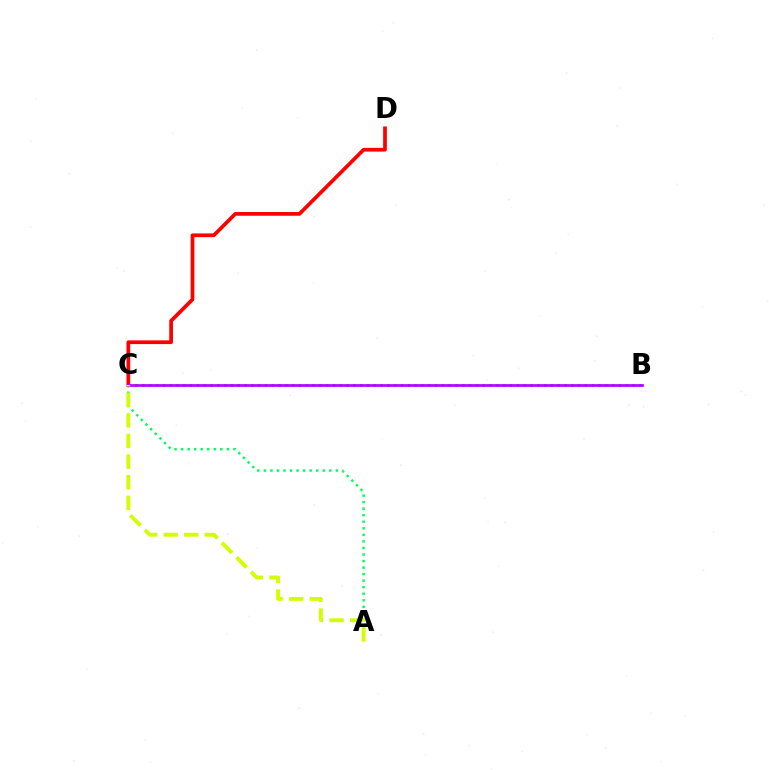{('C', 'D'): [{'color': '#ff0000', 'line_style': 'solid', 'thickness': 2.68}], ('A', 'C'): [{'color': '#00ff5c', 'line_style': 'dotted', 'thickness': 1.78}, {'color': '#d1ff00', 'line_style': 'dashed', 'thickness': 2.8}], ('B', 'C'): [{'color': '#0074ff', 'line_style': 'dotted', 'thickness': 1.85}, {'color': '#b900ff', 'line_style': 'solid', 'thickness': 1.95}]}